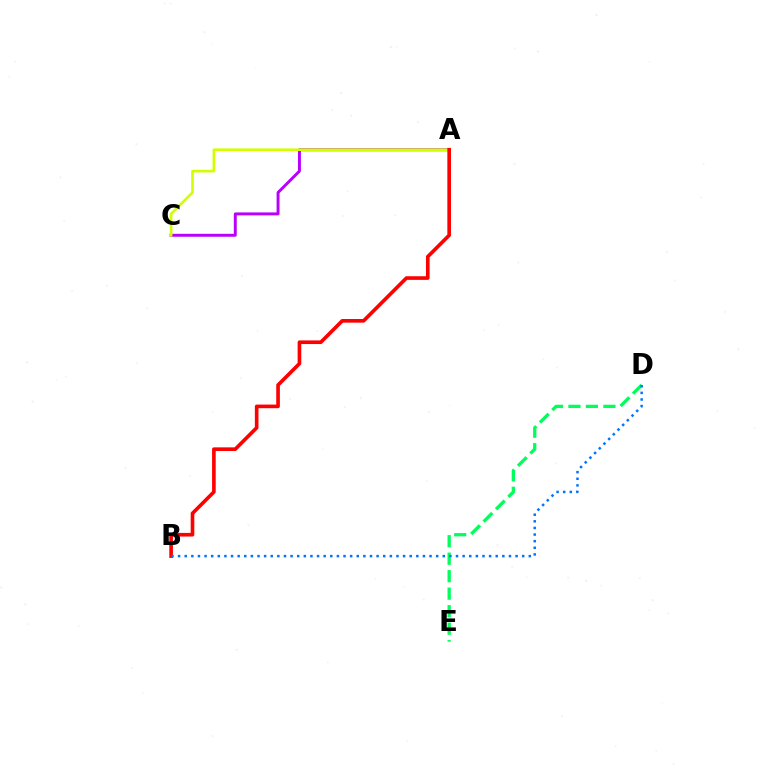{('D', 'E'): [{'color': '#00ff5c', 'line_style': 'dashed', 'thickness': 2.38}], ('A', 'C'): [{'color': '#b900ff', 'line_style': 'solid', 'thickness': 2.12}, {'color': '#d1ff00', 'line_style': 'solid', 'thickness': 1.9}], ('A', 'B'): [{'color': '#ff0000', 'line_style': 'solid', 'thickness': 2.62}], ('B', 'D'): [{'color': '#0074ff', 'line_style': 'dotted', 'thickness': 1.8}]}